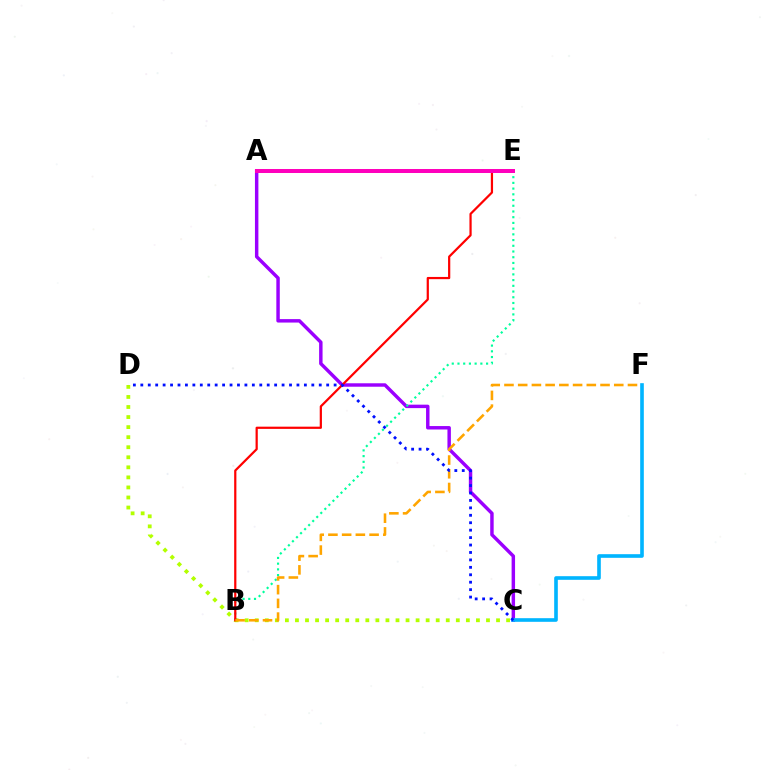{('A', 'C'): [{'color': '#9b00ff', 'line_style': 'solid', 'thickness': 2.48}], ('C', 'D'): [{'color': '#b3ff00', 'line_style': 'dotted', 'thickness': 2.73}, {'color': '#0010ff', 'line_style': 'dotted', 'thickness': 2.02}], ('B', 'E'): [{'color': '#00ff9d', 'line_style': 'dotted', 'thickness': 1.55}, {'color': '#ff0000', 'line_style': 'solid', 'thickness': 1.6}], ('B', 'F'): [{'color': '#ffa500', 'line_style': 'dashed', 'thickness': 1.86}], ('C', 'F'): [{'color': '#00b5ff', 'line_style': 'solid', 'thickness': 2.62}], ('A', 'E'): [{'color': '#08ff00', 'line_style': 'dotted', 'thickness': 2.6}, {'color': '#ff00bd', 'line_style': 'solid', 'thickness': 2.87}]}